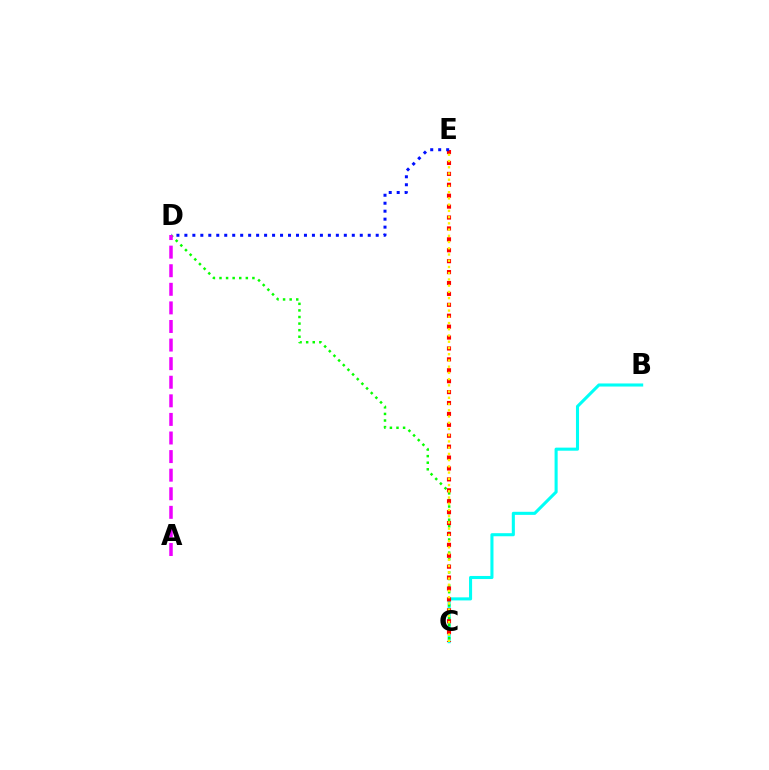{('B', 'C'): [{'color': '#00fff6', 'line_style': 'solid', 'thickness': 2.21}], ('C', 'D'): [{'color': '#08ff00', 'line_style': 'dotted', 'thickness': 1.79}], ('C', 'E'): [{'color': '#ff0000', 'line_style': 'dotted', 'thickness': 2.96}, {'color': '#fcf500', 'line_style': 'dotted', 'thickness': 1.69}], ('D', 'E'): [{'color': '#0010ff', 'line_style': 'dotted', 'thickness': 2.17}], ('A', 'D'): [{'color': '#ee00ff', 'line_style': 'dashed', 'thickness': 2.52}]}